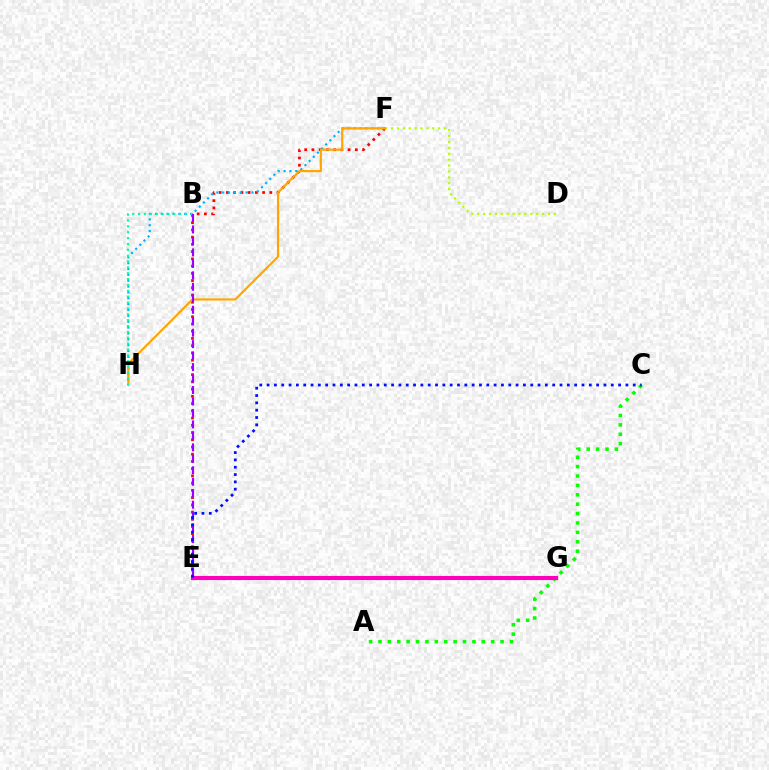{('E', 'F'): [{'color': '#ff0000', 'line_style': 'dotted', 'thickness': 1.97}], ('D', 'F'): [{'color': '#b3ff00', 'line_style': 'dotted', 'thickness': 1.6}], ('F', 'H'): [{'color': '#00b5ff', 'line_style': 'dotted', 'thickness': 1.59}, {'color': '#ffa500', 'line_style': 'solid', 'thickness': 1.57}], ('A', 'C'): [{'color': '#08ff00', 'line_style': 'dotted', 'thickness': 2.55}], ('E', 'G'): [{'color': '#ff00bd', 'line_style': 'solid', 'thickness': 2.94}], ('B', 'H'): [{'color': '#00ff9d', 'line_style': 'dotted', 'thickness': 1.59}], ('B', 'E'): [{'color': '#9b00ff', 'line_style': 'dashed', 'thickness': 1.56}], ('C', 'E'): [{'color': '#0010ff', 'line_style': 'dotted', 'thickness': 1.99}]}